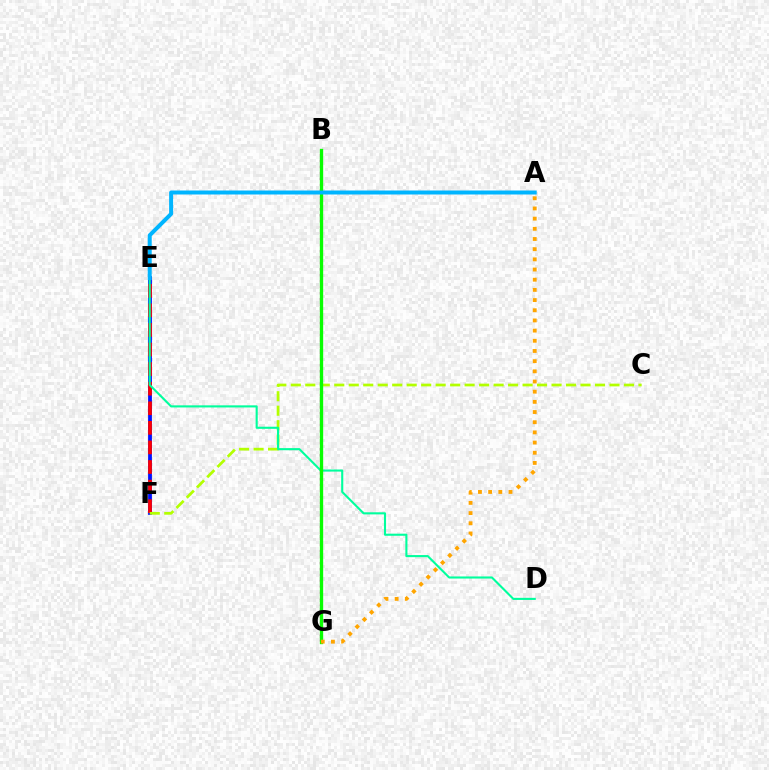{('E', 'F'): [{'color': '#9b00ff', 'line_style': 'dashed', 'thickness': 1.74}, {'color': '#0010ff', 'line_style': 'solid', 'thickness': 2.71}, {'color': '#ff0000', 'line_style': 'dashed', 'thickness': 2.66}], ('C', 'F'): [{'color': '#b3ff00', 'line_style': 'dashed', 'thickness': 1.97}], ('D', 'E'): [{'color': '#00ff9d', 'line_style': 'solid', 'thickness': 1.51}], ('B', 'G'): [{'color': '#ff00bd', 'line_style': 'dotted', 'thickness': 1.63}, {'color': '#08ff00', 'line_style': 'solid', 'thickness': 2.4}], ('A', 'E'): [{'color': '#00b5ff', 'line_style': 'solid', 'thickness': 2.87}], ('A', 'G'): [{'color': '#ffa500', 'line_style': 'dotted', 'thickness': 2.77}]}